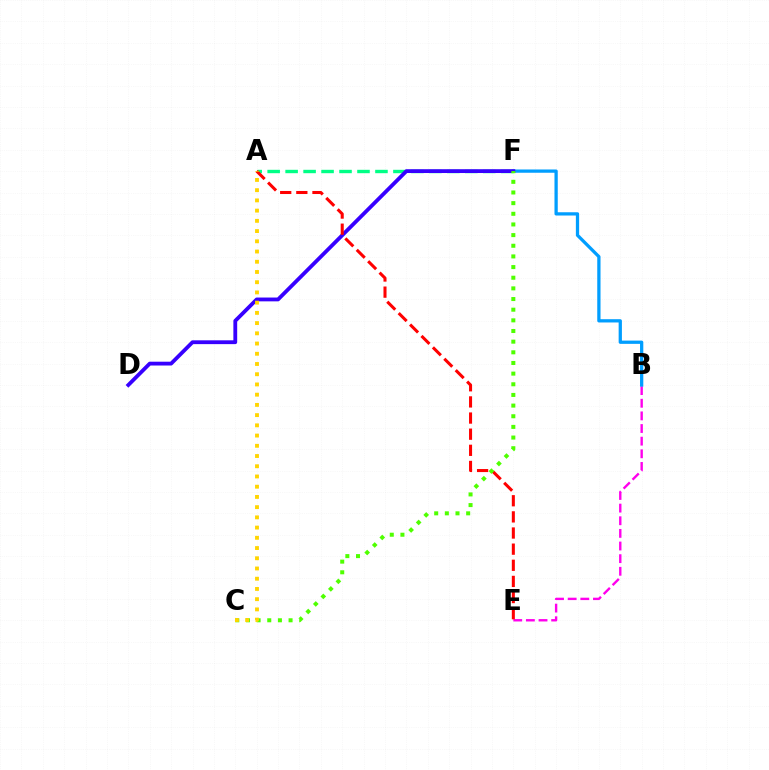{('B', 'E'): [{'color': '#ff00ed', 'line_style': 'dashed', 'thickness': 1.72}], ('B', 'F'): [{'color': '#009eff', 'line_style': 'solid', 'thickness': 2.35}], ('A', 'F'): [{'color': '#00ff86', 'line_style': 'dashed', 'thickness': 2.44}], ('D', 'F'): [{'color': '#3700ff', 'line_style': 'solid', 'thickness': 2.75}], ('A', 'E'): [{'color': '#ff0000', 'line_style': 'dashed', 'thickness': 2.19}], ('C', 'F'): [{'color': '#4fff00', 'line_style': 'dotted', 'thickness': 2.9}], ('A', 'C'): [{'color': '#ffd500', 'line_style': 'dotted', 'thickness': 2.78}]}